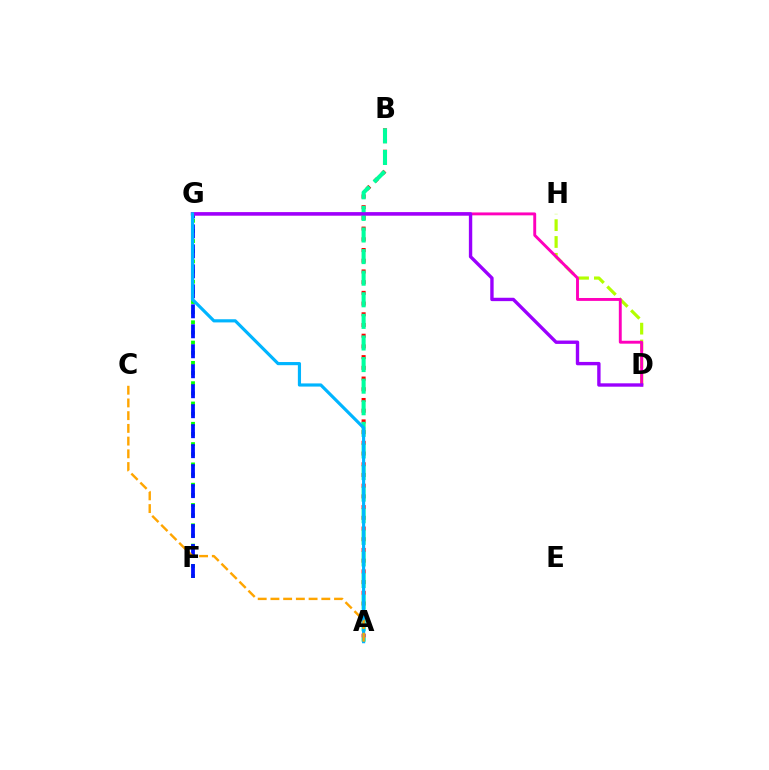{('F', 'G'): [{'color': '#08ff00', 'line_style': 'dotted', 'thickness': 2.76}, {'color': '#0010ff', 'line_style': 'dashed', 'thickness': 2.71}], ('A', 'B'): [{'color': '#ff0000', 'line_style': 'dotted', 'thickness': 2.91}, {'color': '#00ff9d', 'line_style': 'dashed', 'thickness': 2.93}], ('D', 'H'): [{'color': '#b3ff00', 'line_style': 'dashed', 'thickness': 2.29}], ('D', 'G'): [{'color': '#ff00bd', 'line_style': 'solid', 'thickness': 2.09}, {'color': '#9b00ff', 'line_style': 'solid', 'thickness': 2.43}], ('A', 'G'): [{'color': '#00b5ff', 'line_style': 'solid', 'thickness': 2.28}], ('A', 'C'): [{'color': '#ffa500', 'line_style': 'dashed', 'thickness': 1.73}]}